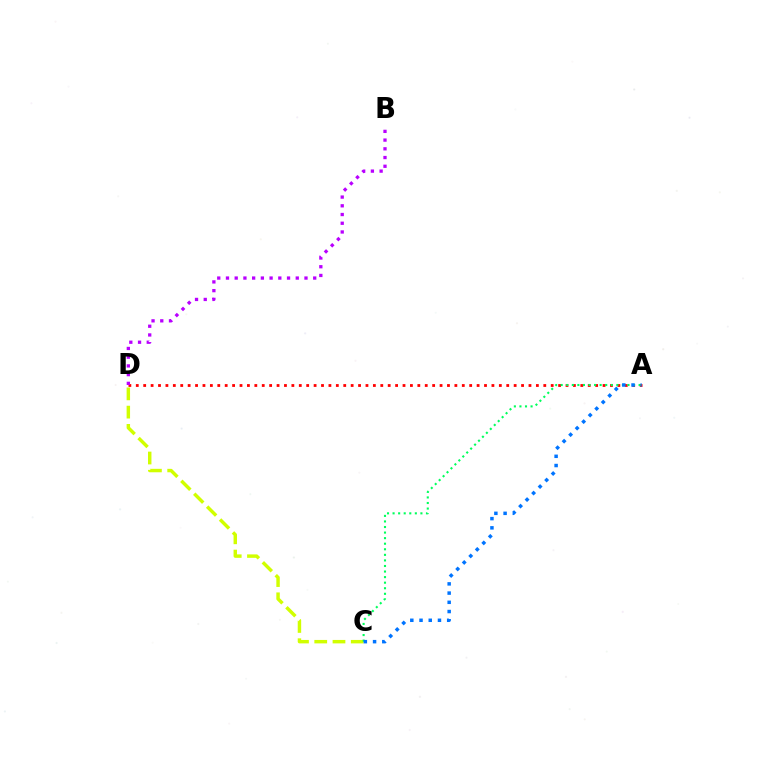{('A', 'D'): [{'color': '#ff0000', 'line_style': 'dotted', 'thickness': 2.01}], ('C', 'D'): [{'color': '#d1ff00', 'line_style': 'dashed', 'thickness': 2.48}], ('A', 'C'): [{'color': '#00ff5c', 'line_style': 'dotted', 'thickness': 1.51}, {'color': '#0074ff', 'line_style': 'dotted', 'thickness': 2.5}], ('B', 'D'): [{'color': '#b900ff', 'line_style': 'dotted', 'thickness': 2.37}]}